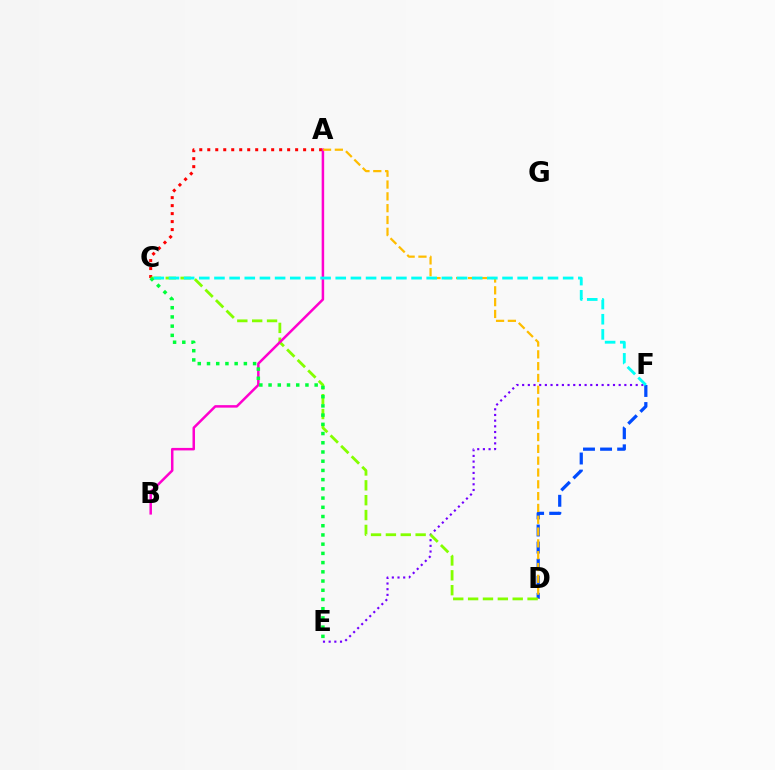{('D', 'F'): [{'color': '#004bff', 'line_style': 'dashed', 'thickness': 2.32}], ('E', 'F'): [{'color': '#7200ff', 'line_style': 'dotted', 'thickness': 1.54}], ('A', 'C'): [{'color': '#ff0000', 'line_style': 'dotted', 'thickness': 2.17}], ('C', 'D'): [{'color': '#84ff00', 'line_style': 'dashed', 'thickness': 2.02}], ('A', 'B'): [{'color': '#ff00cf', 'line_style': 'solid', 'thickness': 1.8}], ('A', 'D'): [{'color': '#ffbd00', 'line_style': 'dashed', 'thickness': 1.61}], ('C', 'F'): [{'color': '#00fff6', 'line_style': 'dashed', 'thickness': 2.06}], ('C', 'E'): [{'color': '#00ff39', 'line_style': 'dotted', 'thickness': 2.5}]}